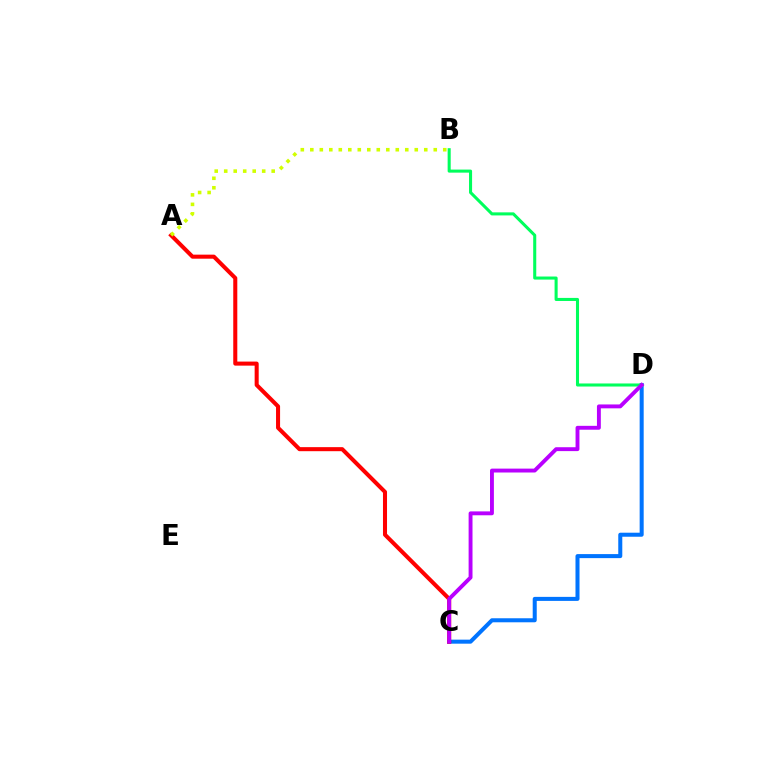{('C', 'D'): [{'color': '#0074ff', 'line_style': 'solid', 'thickness': 2.9}, {'color': '#b900ff', 'line_style': 'solid', 'thickness': 2.8}], ('B', 'D'): [{'color': '#00ff5c', 'line_style': 'solid', 'thickness': 2.2}], ('A', 'C'): [{'color': '#ff0000', 'line_style': 'solid', 'thickness': 2.91}], ('A', 'B'): [{'color': '#d1ff00', 'line_style': 'dotted', 'thickness': 2.58}]}